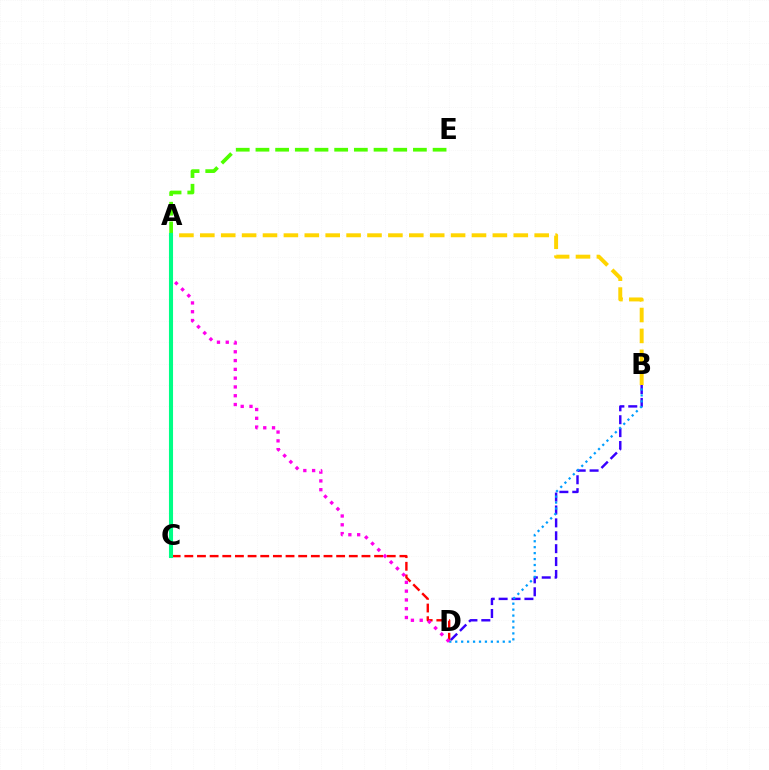{('C', 'D'): [{'color': '#ff0000', 'line_style': 'dashed', 'thickness': 1.72}], ('B', 'D'): [{'color': '#3700ff', 'line_style': 'dashed', 'thickness': 1.75}, {'color': '#009eff', 'line_style': 'dotted', 'thickness': 1.61}], ('A', 'E'): [{'color': '#4fff00', 'line_style': 'dashed', 'thickness': 2.67}], ('A', 'B'): [{'color': '#ffd500', 'line_style': 'dashed', 'thickness': 2.84}], ('A', 'D'): [{'color': '#ff00ed', 'line_style': 'dotted', 'thickness': 2.39}], ('A', 'C'): [{'color': '#00ff86', 'line_style': 'solid', 'thickness': 2.94}]}